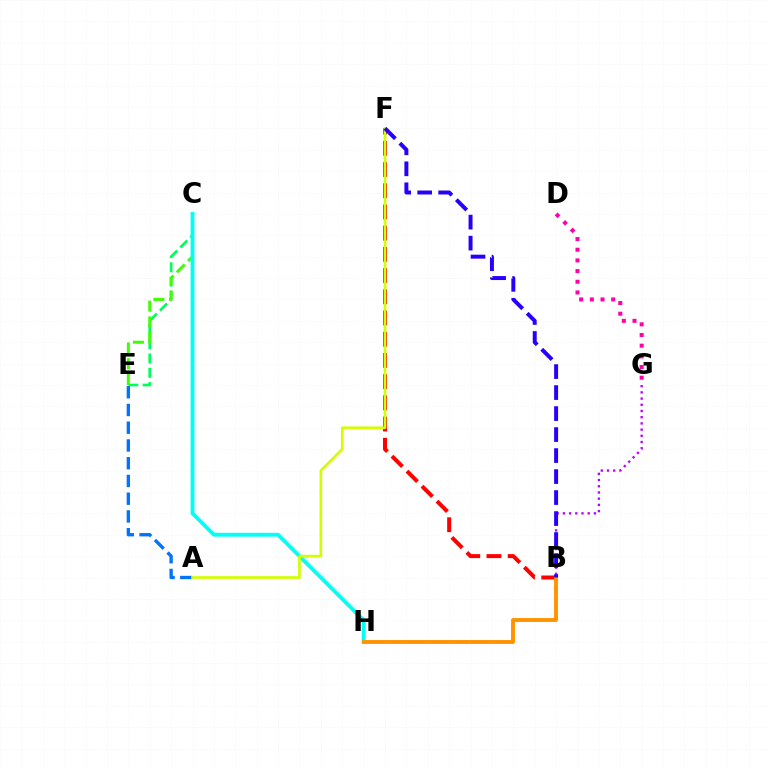{('C', 'E'): [{'color': '#00ff5c', 'line_style': 'dashed', 'thickness': 1.94}, {'color': '#3dff00', 'line_style': 'dashed', 'thickness': 2.15}], ('B', 'F'): [{'color': '#ff0000', 'line_style': 'dashed', 'thickness': 2.88}, {'color': '#2500ff', 'line_style': 'dashed', 'thickness': 2.85}], ('A', 'E'): [{'color': '#0074ff', 'line_style': 'dashed', 'thickness': 2.41}], ('D', 'G'): [{'color': '#ff00ac', 'line_style': 'dotted', 'thickness': 2.9}], ('C', 'H'): [{'color': '#00fff6', 'line_style': 'solid', 'thickness': 2.76}], ('B', 'H'): [{'color': '#ff9400', 'line_style': 'solid', 'thickness': 2.81}], ('B', 'G'): [{'color': '#b900ff', 'line_style': 'dotted', 'thickness': 1.69}], ('A', 'F'): [{'color': '#d1ff00', 'line_style': 'solid', 'thickness': 1.93}]}